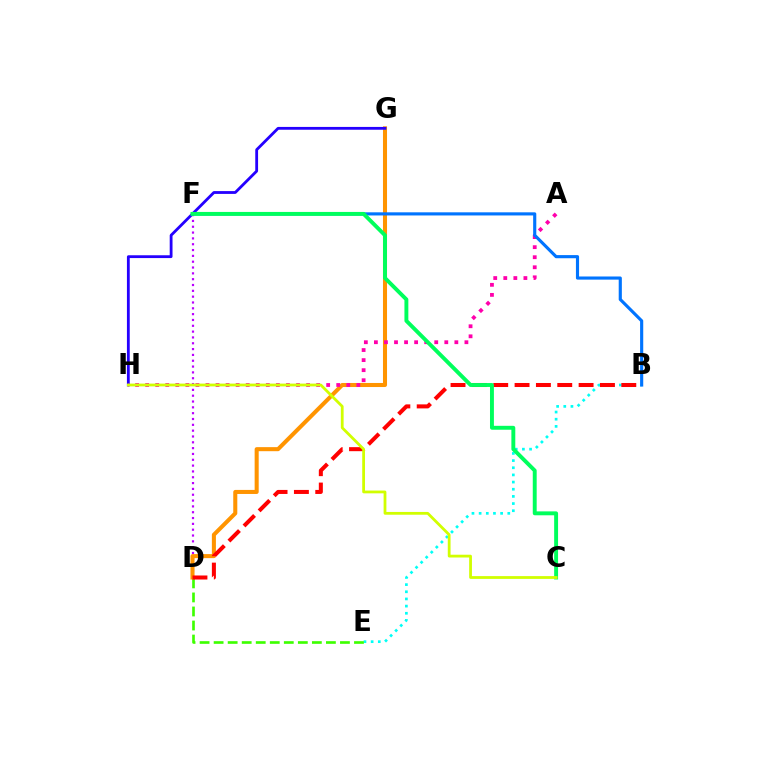{('D', 'F'): [{'color': '#b900ff', 'line_style': 'dotted', 'thickness': 1.58}], ('B', 'E'): [{'color': '#00fff6', 'line_style': 'dotted', 'thickness': 1.95}], ('D', 'E'): [{'color': '#3dff00', 'line_style': 'dashed', 'thickness': 1.91}], ('D', 'G'): [{'color': '#ff9400', 'line_style': 'solid', 'thickness': 2.92}], ('B', 'D'): [{'color': '#ff0000', 'line_style': 'dashed', 'thickness': 2.9}], ('G', 'H'): [{'color': '#2500ff', 'line_style': 'solid', 'thickness': 2.02}], ('A', 'H'): [{'color': '#ff00ac', 'line_style': 'dotted', 'thickness': 2.73}], ('B', 'F'): [{'color': '#0074ff', 'line_style': 'solid', 'thickness': 2.26}], ('C', 'F'): [{'color': '#00ff5c', 'line_style': 'solid', 'thickness': 2.82}], ('C', 'H'): [{'color': '#d1ff00', 'line_style': 'solid', 'thickness': 2.01}]}